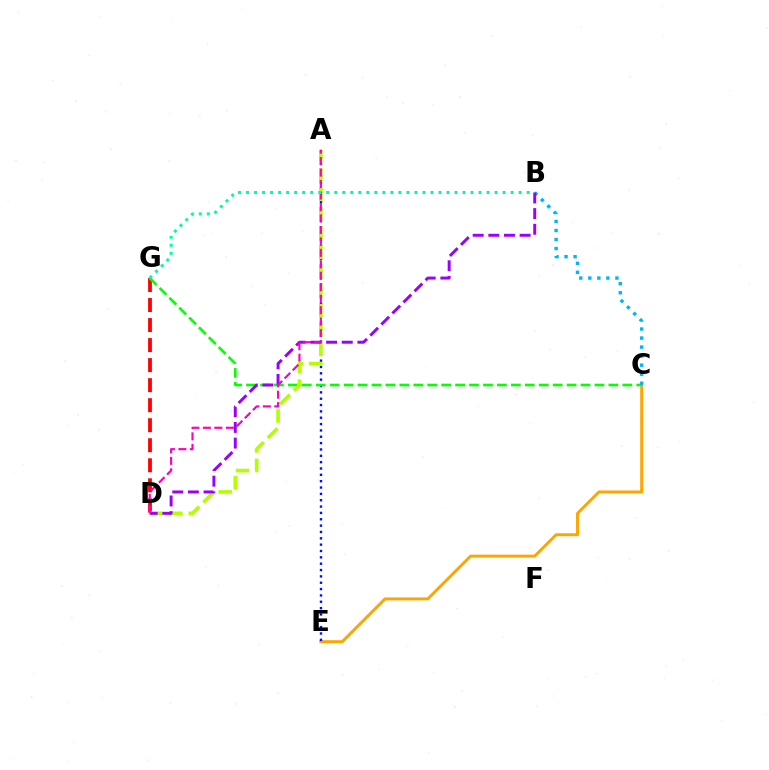{('C', 'E'): [{'color': '#ffa500', 'line_style': 'solid', 'thickness': 2.12}], ('A', 'E'): [{'color': '#0010ff', 'line_style': 'dotted', 'thickness': 1.72}], ('D', 'G'): [{'color': '#ff0000', 'line_style': 'dashed', 'thickness': 2.72}], ('C', 'G'): [{'color': '#08ff00', 'line_style': 'dashed', 'thickness': 1.89}], ('B', 'C'): [{'color': '#00b5ff', 'line_style': 'dotted', 'thickness': 2.45}], ('A', 'D'): [{'color': '#b3ff00', 'line_style': 'dashed', 'thickness': 2.63}, {'color': '#ff00bd', 'line_style': 'dashed', 'thickness': 1.56}], ('B', 'D'): [{'color': '#9b00ff', 'line_style': 'dashed', 'thickness': 2.13}], ('B', 'G'): [{'color': '#00ff9d', 'line_style': 'dotted', 'thickness': 2.18}]}